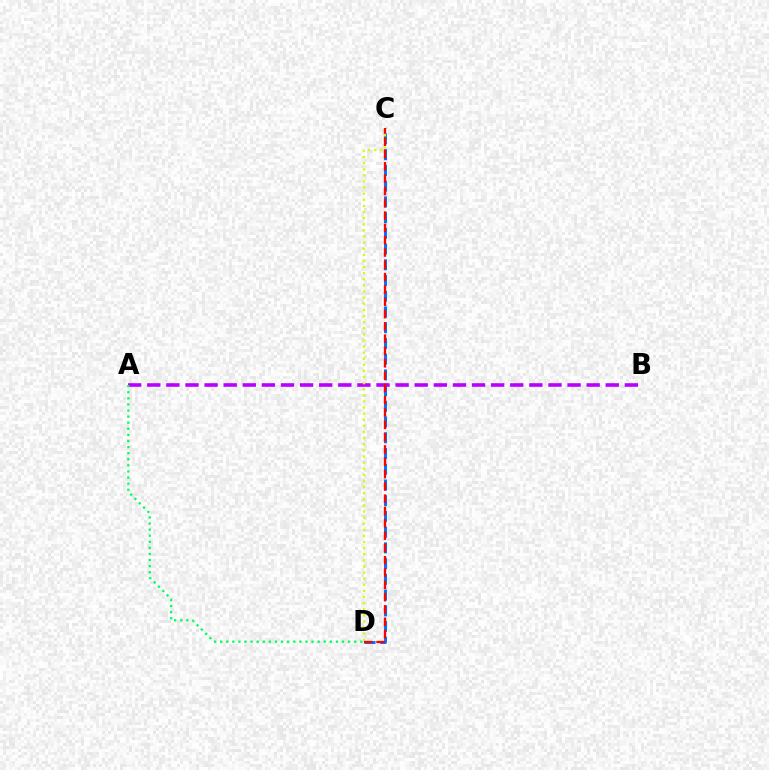{('C', 'D'): [{'color': '#0074ff', 'line_style': 'dashed', 'thickness': 2.14}, {'color': '#d1ff00', 'line_style': 'dotted', 'thickness': 1.66}, {'color': '#ff0000', 'line_style': 'dashed', 'thickness': 1.67}], ('A', 'B'): [{'color': '#b900ff', 'line_style': 'dashed', 'thickness': 2.6}], ('A', 'D'): [{'color': '#00ff5c', 'line_style': 'dotted', 'thickness': 1.66}]}